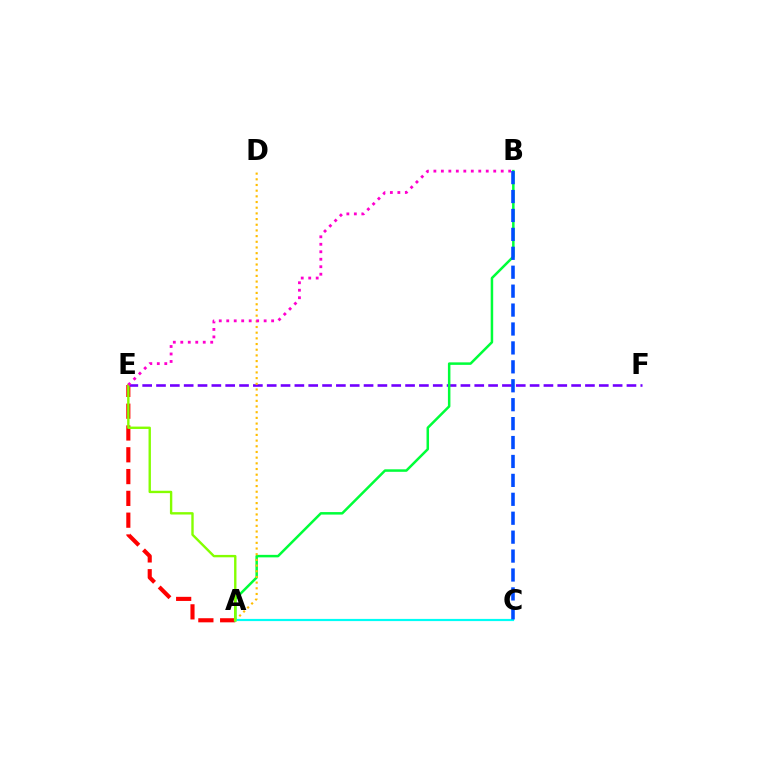{('A', 'E'): [{'color': '#ff0000', 'line_style': 'dashed', 'thickness': 2.96}, {'color': '#84ff00', 'line_style': 'solid', 'thickness': 1.72}], ('E', 'F'): [{'color': '#7200ff', 'line_style': 'dashed', 'thickness': 1.88}], ('A', 'B'): [{'color': '#00ff39', 'line_style': 'solid', 'thickness': 1.8}], ('A', 'D'): [{'color': '#ffbd00', 'line_style': 'dotted', 'thickness': 1.54}], ('A', 'C'): [{'color': '#00fff6', 'line_style': 'solid', 'thickness': 1.58}], ('B', 'E'): [{'color': '#ff00cf', 'line_style': 'dotted', 'thickness': 2.03}], ('B', 'C'): [{'color': '#004bff', 'line_style': 'dashed', 'thickness': 2.57}]}